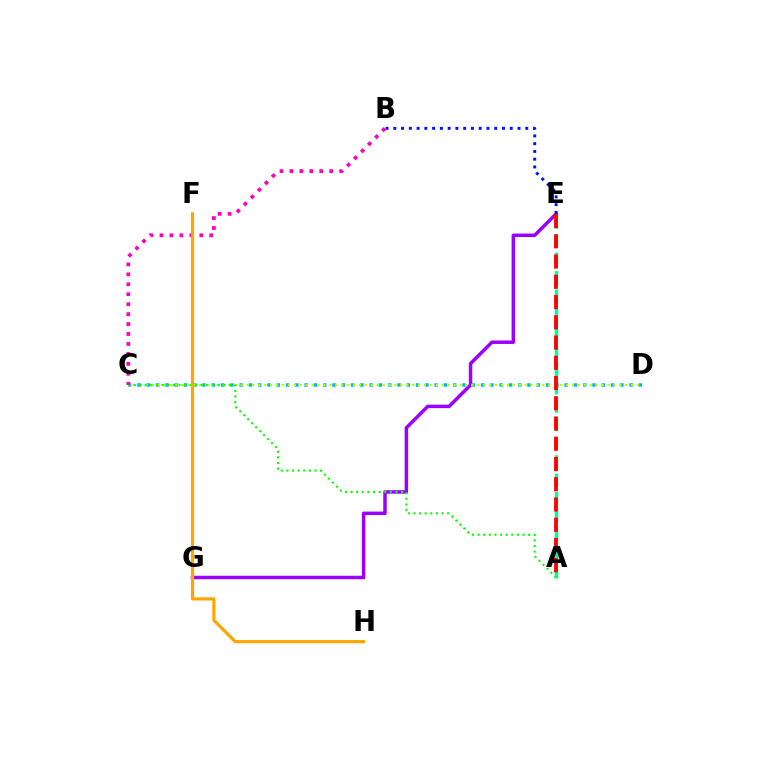{('E', 'G'): [{'color': '#9b00ff', 'line_style': 'solid', 'thickness': 2.51}], ('A', 'E'): [{'color': '#00ff9d', 'line_style': 'dashed', 'thickness': 2.5}, {'color': '#ff0000', 'line_style': 'dashed', 'thickness': 2.75}], ('C', 'D'): [{'color': '#00b5ff', 'line_style': 'dotted', 'thickness': 2.52}, {'color': '#b3ff00', 'line_style': 'dotted', 'thickness': 1.61}], ('B', 'E'): [{'color': '#0010ff', 'line_style': 'dotted', 'thickness': 2.11}], ('A', 'C'): [{'color': '#08ff00', 'line_style': 'dotted', 'thickness': 1.53}], ('B', 'C'): [{'color': '#ff00bd', 'line_style': 'dotted', 'thickness': 2.7}], ('F', 'H'): [{'color': '#ffa500', 'line_style': 'solid', 'thickness': 2.3}]}